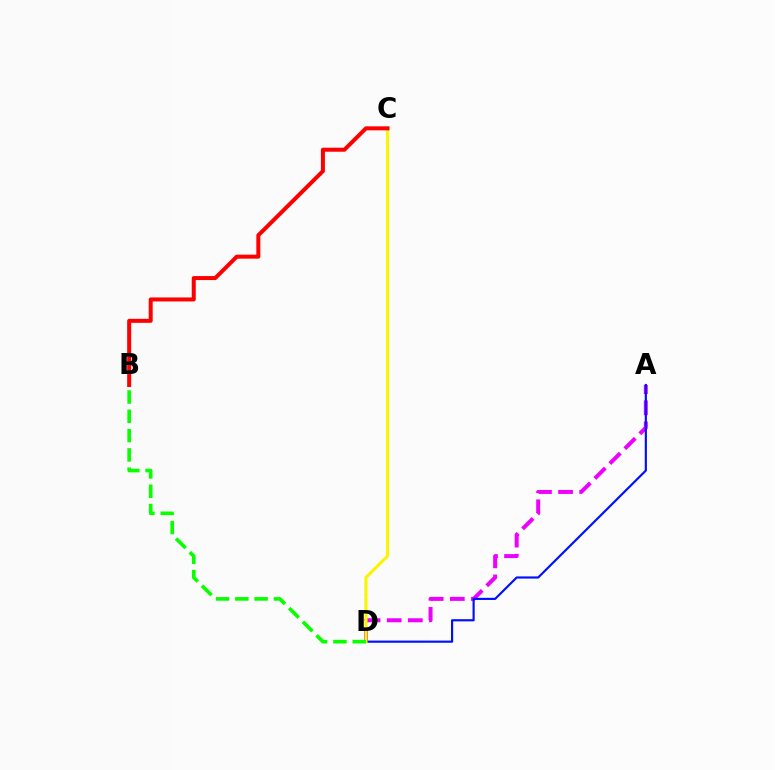{('A', 'D'): [{'color': '#ee00ff', 'line_style': 'dashed', 'thickness': 2.87}, {'color': '#0010ff', 'line_style': 'solid', 'thickness': 1.56}], ('C', 'D'): [{'color': '#00fff6', 'line_style': 'dotted', 'thickness': 1.56}, {'color': '#fcf500', 'line_style': 'solid', 'thickness': 2.22}], ('B', 'D'): [{'color': '#08ff00', 'line_style': 'dashed', 'thickness': 2.62}], ('B', 'C'): [{'color': '#ff0000', 'line_style': 'solid', 'thickness': 2.88}]}